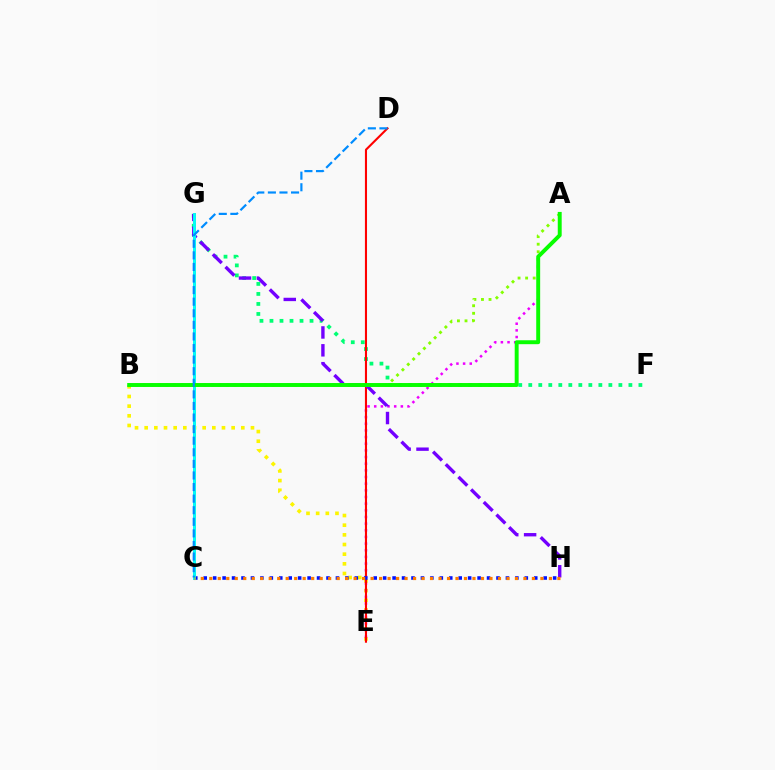{('F', 'G'): [{'color': '#00ff74', 'line_style': 'dotted', 'thickness': 2.72}], ('A', 'B'): [{'color': '#84ff00', 'line_style': 'dotted', 'thickness': 2.06}, {'color': '#08ff00', 'line_style': 'solid', 'thickness': 2.83}], ('B', 'E'): [{'color': '#fcf500', 'line_style': 'dotted', 'thickness': 2.63}], ('C', 'G'): [{'color': '#ff0094', 'line_style': 'solid', 'thickness': 1.94}, {'color': '#00fff6', 'line_style': 'solid', 'thickness': 2.1}], ('A', 'E'): [{'color': '#ee00ff', 'line_style': 'dotted', 'thickness': 1.81}], ('D', 'E'): [{'color': '#ff0000', 'line_style': 'solid', 'thickness': 1.51}], ('G', 'H'): [{'color': '#7200ff', 'line_style': 'dashed', 'thickness': 2.43}], ('C', 'H'): [{'color': '#0010ff', 'line_style': 'dotted', 'thickness': 2.57}, {'color': '#ff7c00', 'line_style': 'dotted', 'thickness': 2.31}], ('C', 'D'): [{'color': '#008cff', 'line_style': 'dashed', 'thickness': 1.57}]}